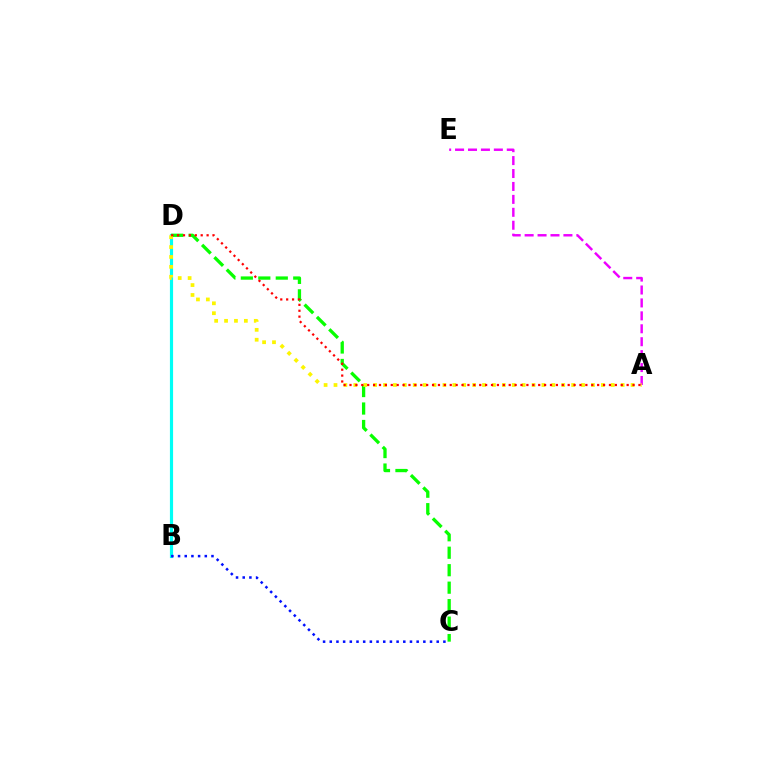{('A', 'E'): [{'color': '#ee00ff', 'line_style': 'dashed', 'thickness': 1.76}], ('B', 'D'): [{'color': '#00fff6', 'line_style': 'solid', 'thickness': 2.28}], ('C', 'D'): [{'color': '#08ff00', 'line_style': 'dashed', 'thickness': 2.37}], ('A', 'D'): [{'color': '#fcf500', 'line_style': 'dotted', 'thickness': 2.69}, {'color': '#ff0000', 'line_style': 'dotted', 'thickness': 1.6}], ('B', 'C'): [{'color': '#0010ff', 'line_style': 'dotted', 'thickness': 1.82}]}